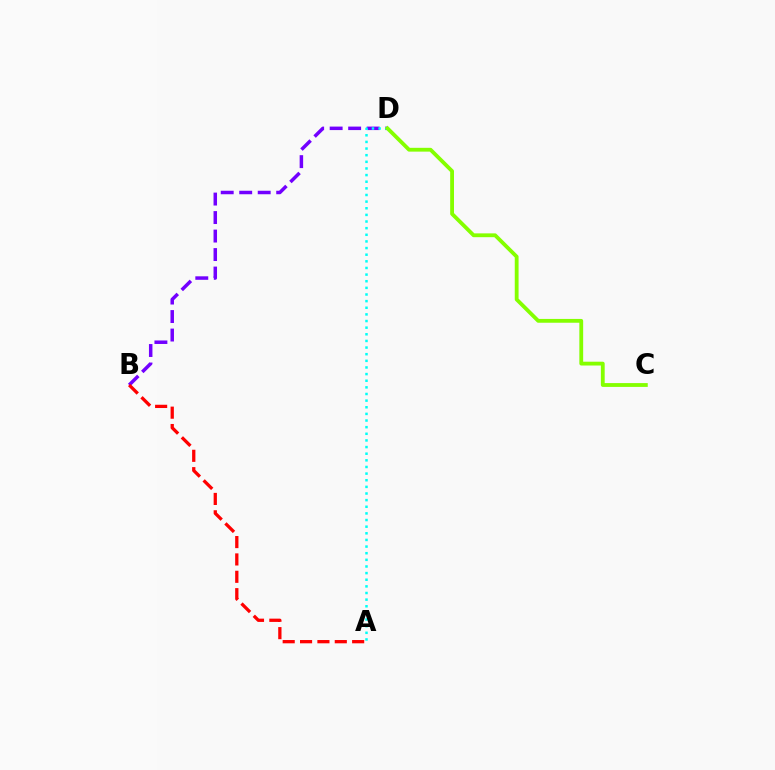{('B', 'D'): [{'color': '#7200ff', 'line_style': 'dashed', 'thickness': 2.51}], ('A', 'D'): [{'color': '#00fff6', 'line_style': 'dotted', 'thickness': 1.8}], ('C', 'D'): [{'color': '#84ff00', 'line_style': 'solid', 'thickness': 2.75}], ('A', 'B'): [{'color': '#ff0000', 'line_style': 'dashed', 'thickness': 2.36}]}